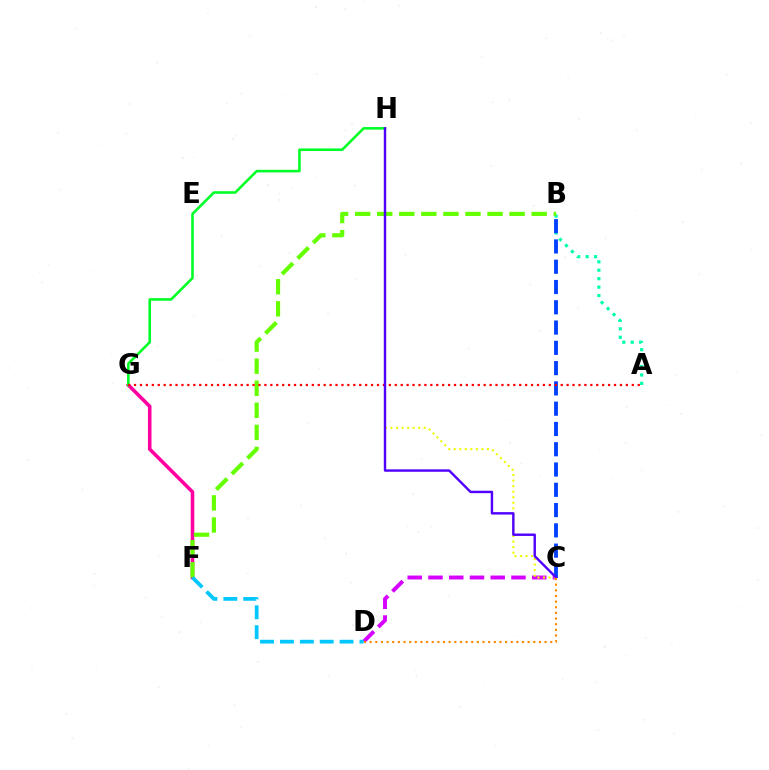{('A', 'B'): [{'color': '#00ffaf', 'line_style': 'dotted', 'thickness': 2.29}], ('F', 'G'): [{'color': '#ff00a0', 'line_style': 'solid', 'thickness': 2.58}], ('B', 'C'): [{'color': '#003fff', 'line_style': 'dashed', 'thickness': 2.75}], ('G', 'H'): [{'color': '#00ff27', 'line_style': 'solid', 'thickness': 1.86}], ('C', 'D'): [{'color': '#d600ff', 'line_style': 'dashed', 'thickness': 2.82}, {'color': '#ff8800', 'line_style': 'dotted', 'thickness': 1.53}], ('B', 'F'): [{'color': '#66ff00', 'line_style': 'dashed', 'thickness': 3.0}], ('C', 'H'): [{'color': '#eeff00', 'line_style': 'dotted', 'thickness': 1.51}, {'color': '#4f00ff', 'line_style': 'solid', 'thickness': 1.74}], ('A', 'G'): [{'color': '#ff0000', 'line_style': 'dotted', 'thickness': 1.61}], ('D', 'F'): [{'color': '#00c7ff', 'line_style': 'dashed', 'thickness': 2.7}]}